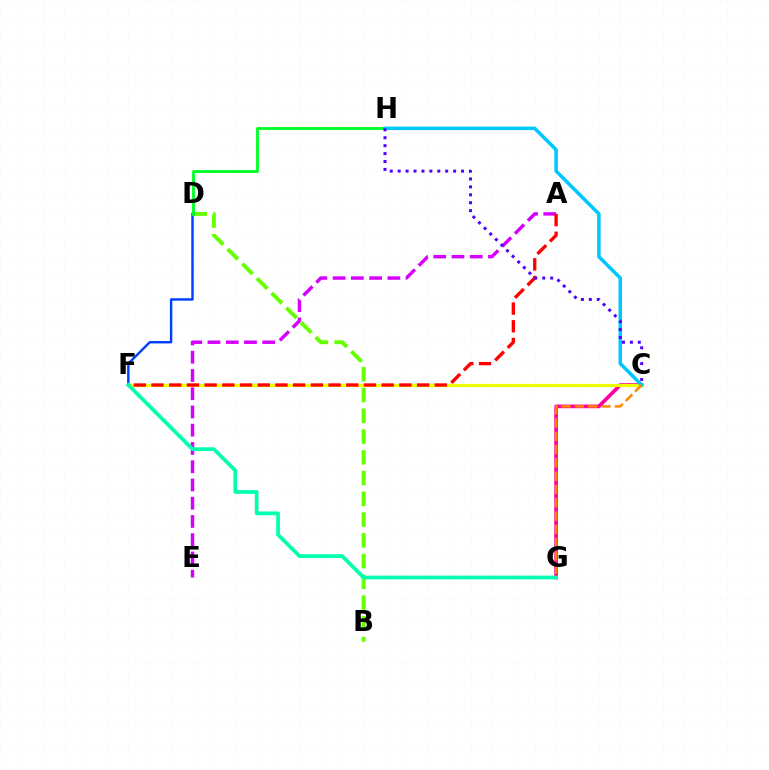{('B', 'D'): [{'color': '#66ff00', 'line_style': 'dashed', 'thickness': 2.82}], ('D', 'F'): [{'color': '#003fff', 'line_style': 'solid', 'thickness': 1.75}], ('D', 'H'): [{'color': '#00ff27', 'line_style': 'solid', 'thickness': 2.04}], ('C', 'G'): [{'color': '#ff00a0', 'line_style': 'solid', 'thickness': 2.65}, {'color': '#ff8800', 'line_style': 'dashed', 'thickness': 1.81}], ('A', 'E'): [{'color': '#d600ff', 'line_style': 'dashed', 'thickness': 2.48}], ('C', 'F'): [{'color': '#eeff00', 'line_style': 'solid', 'thickness': 2.31}], ('C', 'H'): [{'color': '#00c7ff', 'line_style': 'solid', 'thickness': 2.53}, {'color': '#4f00ff', 'line_style': 'dotted', 'thickness': 2.15}], ('A', 'F'): [{'color': '#ff0000', 'line_style': 'dashed', 'thickness': 2.41}], ('F', 'G'): [{'color': '#00ffaf', 'line_style': 'solid', 'thickness': 2.69}]}